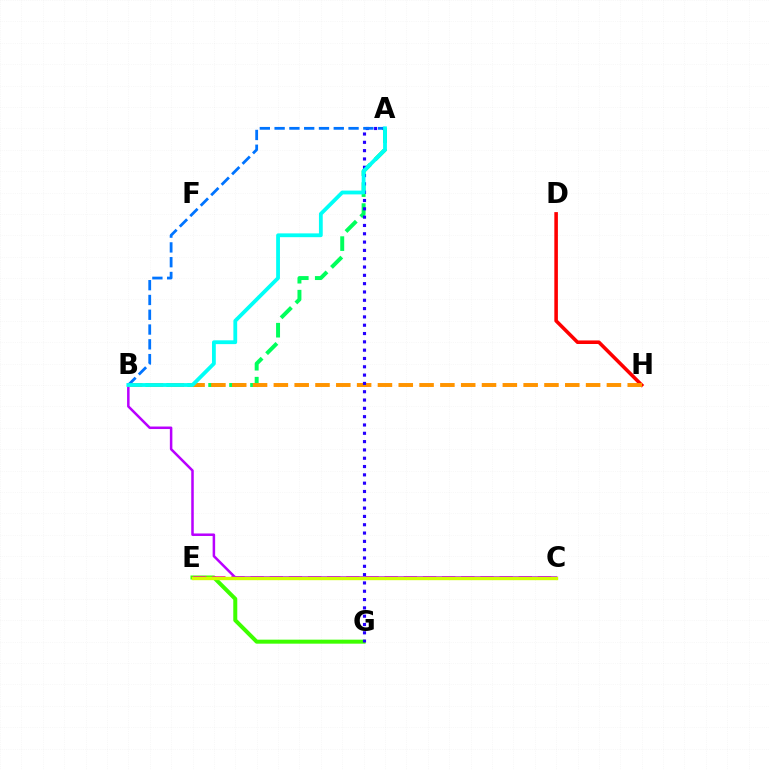{('E', 'G'): [{'color': '#3dff00', 'line_style': 'solid', 'thickness': 2.88}], ('C', 'E'): [{'color': '#ff00ac', 'line_style': 'dashed', 'thickness': 2.6}, {'color': '#d1ff00', 'line_style': 'solid', 'thickness': 2.42}], ('B', 'C'): [{'color': '#b900ff', 'line_style': 'solid', 'thickness': 1.81}], ('D', 'H'): [{'color': '#ff0000', 'line_style': 'solid', 'thickness': 2.57}], ('A', 'B'): [{'color': '#00ff5c', 'line_style': 'dashed', 'thickness': 2.85}, {'color': '#0074ff', 'line_style': 'dashed', 'thickness': 2.01}, {'color': '#00fff6', 'line_style': 'solid', 'thickness': 2.74}], ('B', 'H'): [{'color': '#ff9400', 'line_style': 'dashed', 'thickness': 2.83}], ('A', 'G'): [{'color': '#2500ff', 'line_style': 'dotted', 'thickness': 2.26}]}